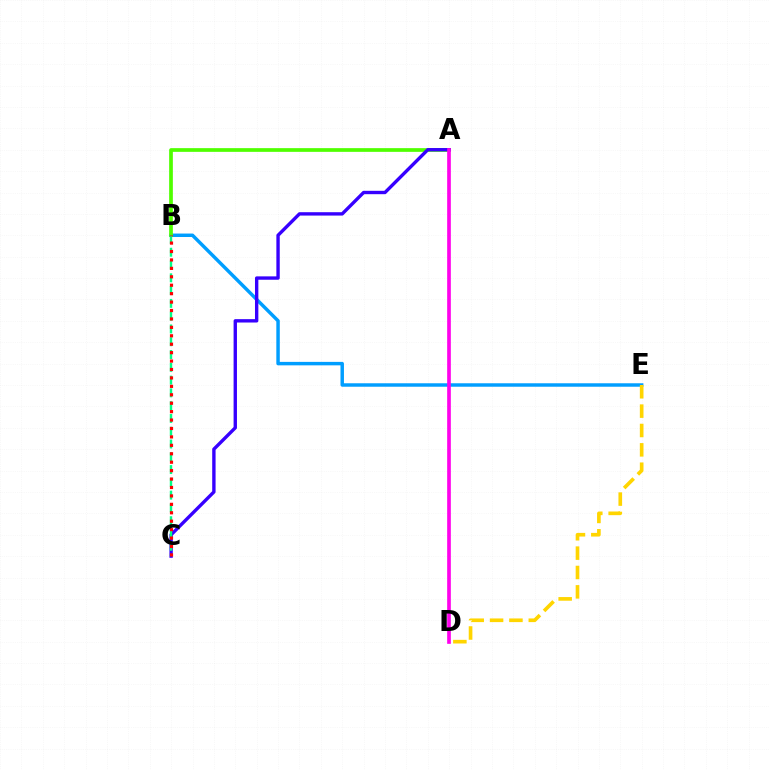{('B', 'E'): [{'color': '#009eff', 'line_style': 'solid', 'thickness': 2.49}], ('D', 'E'): [{'color': '#ffd500', 'line_style': 'dashed', 'thickness': 2.63}], ('A', 'B'): [{'color': '#4fff00', 'line_style': 'solid', 'thickness': 2.67}], ('A', 'C'): [{'color': '#3700ff', 'line_style': 'solid', 'thickness': 2.43}], ('A', 'D'): [{'color': '#ff00ed', 'line_style': 'solid', 'thickness': 2.64}], ('B', 'C'): [{'color': '#00ff86', 'line_style': 'dashed', 'thickness': 1.74}, {'color': '#ff0000', 'line_style': 'dotted', 'thickness': 2.29}]}